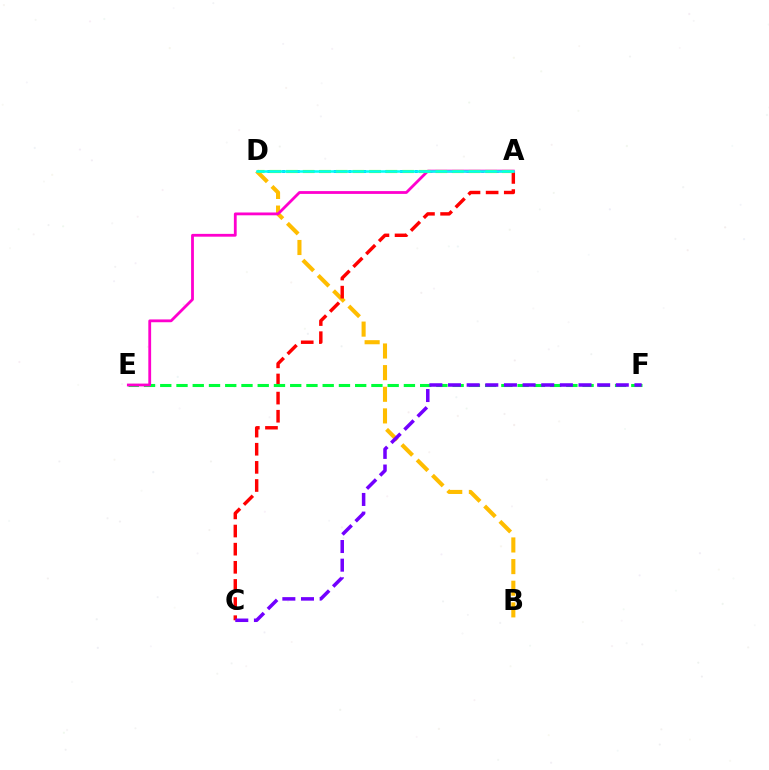{('B', 'D'): [{'color': '#ffbd00', 'line_style': 'dashed', 'thickness': 2.94}], ('A', 'D'): [{'color': '#004bff', 'line_style': 'dotted', 'thickness': 2.0}, {'color': '#84ff00', 'line_style': 'dashed', 'thickness': 2.25}, {'color': '#00fff6', 'line_style': 'solid', 'thickness': 1.81}], ('A', 'C'): [{'color': '#ff0000', 'line_style': 'dashed', 'thickness': 2.46}], ('E', 'F'): [{'color': '#00ff39', 'line_style': 'dashed', 'thickness': 2.21}], ('A', 'E'): [{'color': '#ff00cf', 'line_style': 'solid', 'thickness': 2.02}], ('C', 'F'): [{'color': '#7200ff', 'line_style': 'dashed', 'thickness': 2.53}]}